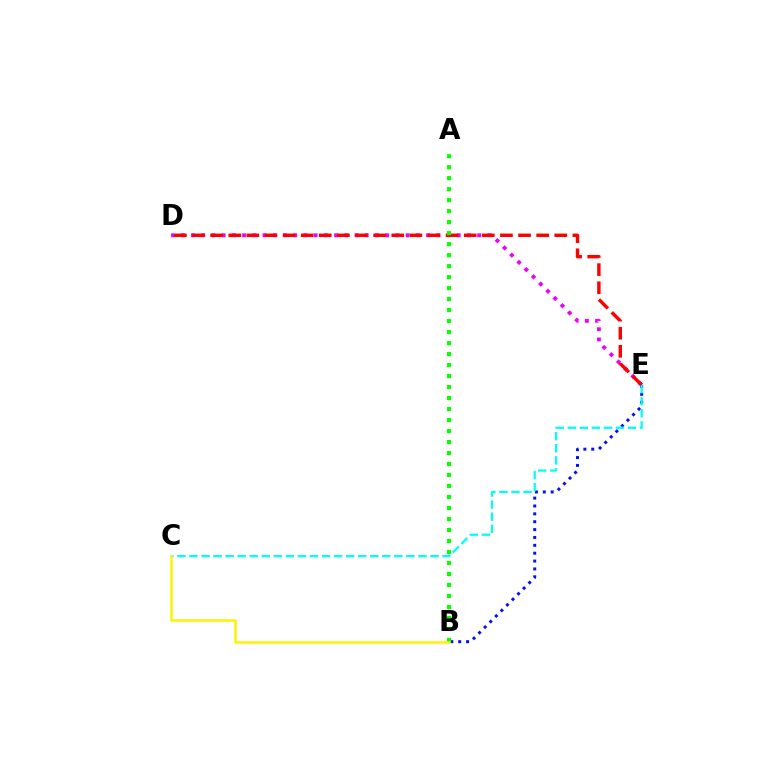{('D', 'E'): [{'color': '#ee00ff', 'line_style': 'dotted', 'thickness': 2.78}, {'color': '#ff0000', 'line_style': 'dashed', 'thickness': 2.46}], ('B', 'E'): [{'color': '#0010ff', 'line_style': 'dotted', 'thickness': 2.14}], ('C', 'E'): [{'color': '#00fff6', 'line_style': 'dashed', 'thickness': 1.64}], ('A', 'B'): [{'color': '#08ff00', 'line_style': 'dotted', 'thickness': 2.99}], ('B', 'C'): [{'color': '#fcf500', 'line_style': 'solid', 'thickness': 1.81}]}